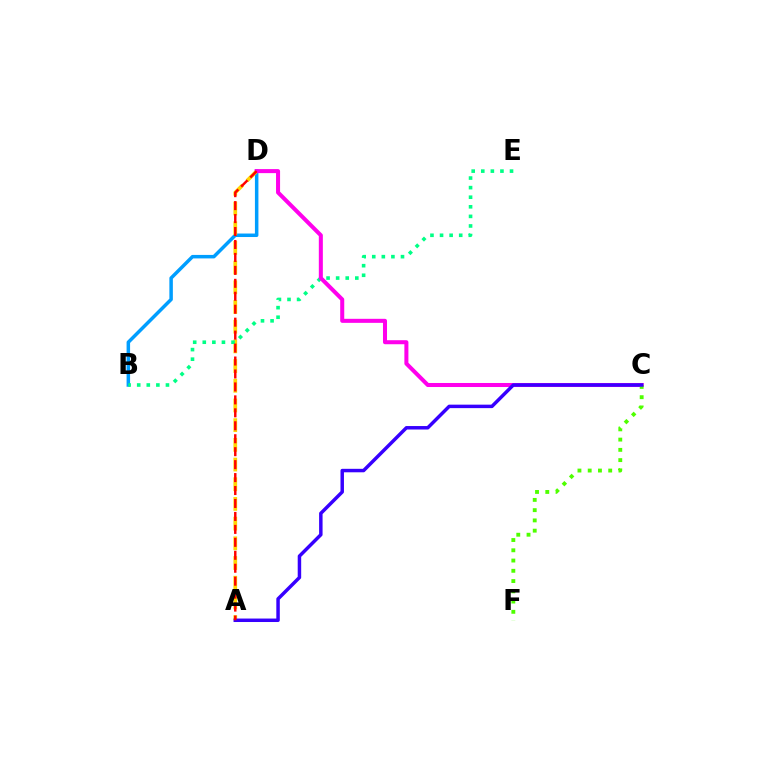{('B', 'D'): [{'color': '#009eff', 'line_style': 'solid', 'thickness': 2.52}], ('A', 'D'): [{'color': '#ffd500', 'line_style': 'dashed', 'thickness': 2.68}, {'color': '#ff0000', 'line_style': 'dashed', 'thickness': 1.76}], ('B', 'E'): [{'color': '#00ff86', 'line_style': 'dotted', 'thickness': 2.6}], ('C', 'D'): [{'color': '#ff00ed', 'line_style': 'solid', 'thickness': 2.9}], ('C', 'F'): [{'color': '#4fff00', 'line_style': 'dotted', 'thickness': 2.79}], ('A', 'C'): [{'color': '#3700ff', 'line_style': 'solid', 'thickness': 2.5}]}